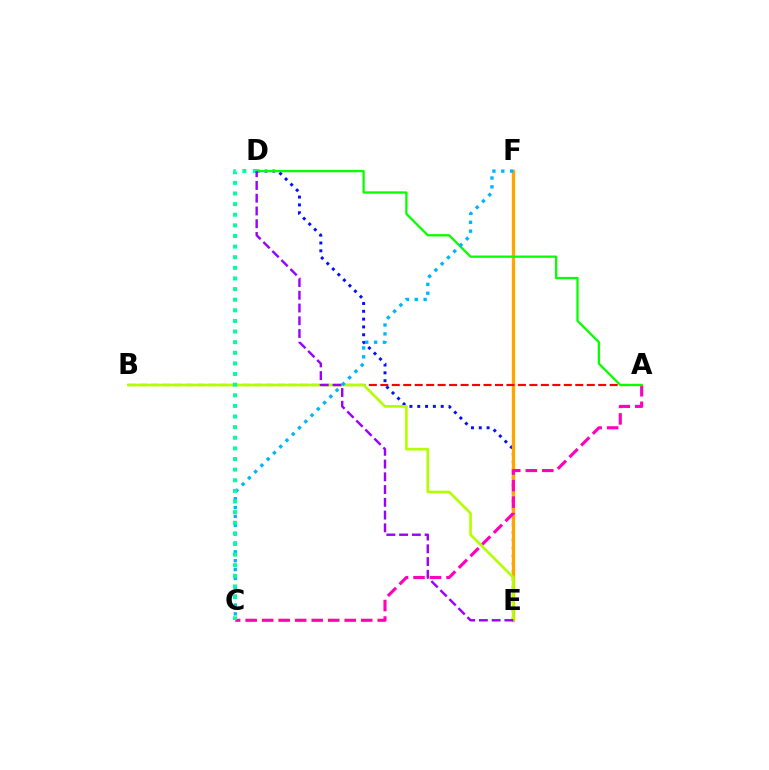{('D', 'E'): [{'color': '#0010ff', 'line_style': 'dotted', 'thickness': 2.13}, {'color': '#9b00ff', 'line_style': 'dashed', 'thickness': 1.73}], ('E', 'F'): [{'color': '#ffa500', 'line_style': 'solid', 'thickness': 2.41}], ('A', 'C'): [{'color': '#ff00bd', 'line_style': 'dashed', 'thickness': 2.24}], ('A', 'B'): [{'color': '#ff0000', 'line_style': 'dashed', 'thickness': 1.56}], ('B', 'E'): [{'color': '#b3ff00', 'line_style': 'solid', 'thickness': 1.91}], ('A', 'D'): [{'color': '#08ff00', 'line_style': 'solid', 'thickness': 1.65}], ('C', 'F'): [{'color': '#00b5ff', 'line_style': 'dotted', 'thickness': 2.41}], ('C', 'D'): [{'color': '#00ff9d', 'line_style': 'dotted', 'thickness': 2.89}]}